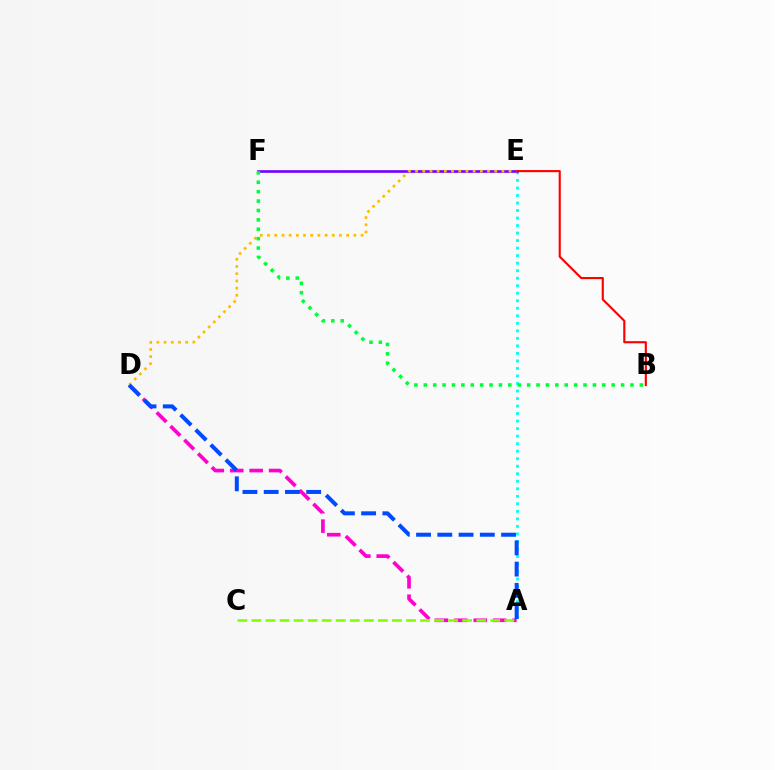{('A', 'D'): [{'color': '#ff00cf', 'line_style': 'dashed', 'thickness': 2.64}, {'color': '#004bff', 'line_style': 'dashed', 'thickness': 2.89}], ('A', 'E'): [{'color': '#00fff6', 'line_style': 'dotted', 'thickness': 2.04}], ('A', 'C'): [{'color': '#84ff00', 'line_style': 'dashed', 'thickness': 1.91}], ('E', 'F'): [{'color': '#7200ff', 'line_style': 'solid', 'thickness': 1.89}], ('D', 'E'): [{'color': '#ffbd00', 'line_style': 'dotted', 'thickness': 1.95}], ('B', 'F'): [{'color': '#00ff39', 'line_style': 'dotted', 'thickness': 2.55}], ('B', 'E'): [{'color': '#ff0000', 'line_style': 'solid', 'thickness': 1.54}]}